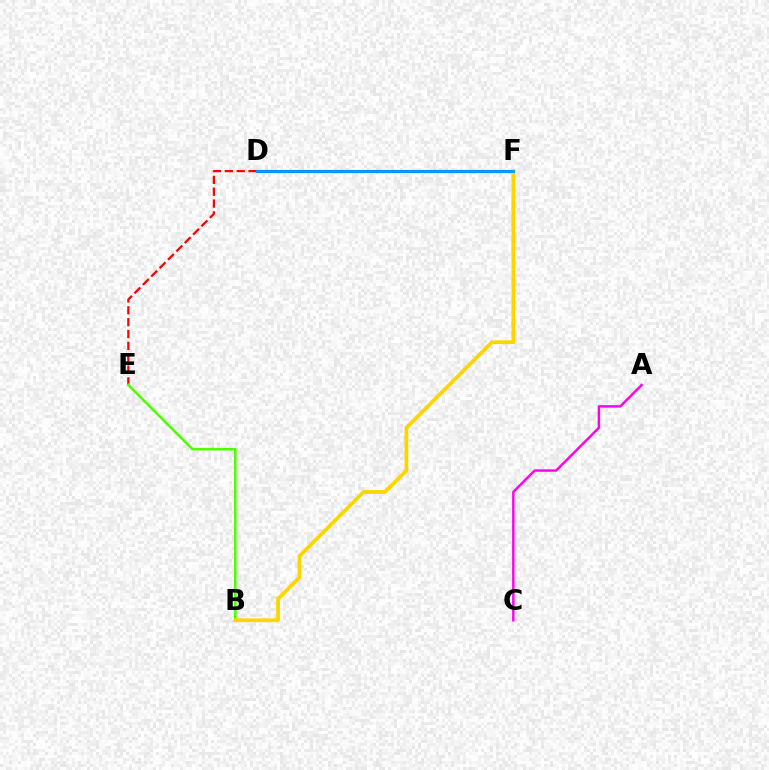{('D', 'E'): [{'color': '#ff0000', 'line_style': 'dashed', 'thickness': 1.61}], ('A', 'C'): [{'color': '#ff00ed', 'line_style': 'solid', 'thickness': 1.76}], ('D', 'F'): [{'color': '#00ff86', 'line_style': 'dashed', 'thickness': 2.12}, {'color': '#3700ff', 'line_style': 'solid', 'thickness': 2.23}, {'color': '#009eff', 'line_style': 'solid', 'thickness': 2.05}], ('B', 'E'): [{'color': '#4fff00', 'line_style': 'solid', 'thickness': 1.84}], ('B', 'F'): [{'color': '#ffd500', 'line_style': 'solid', 'thickness': 2.71}]}